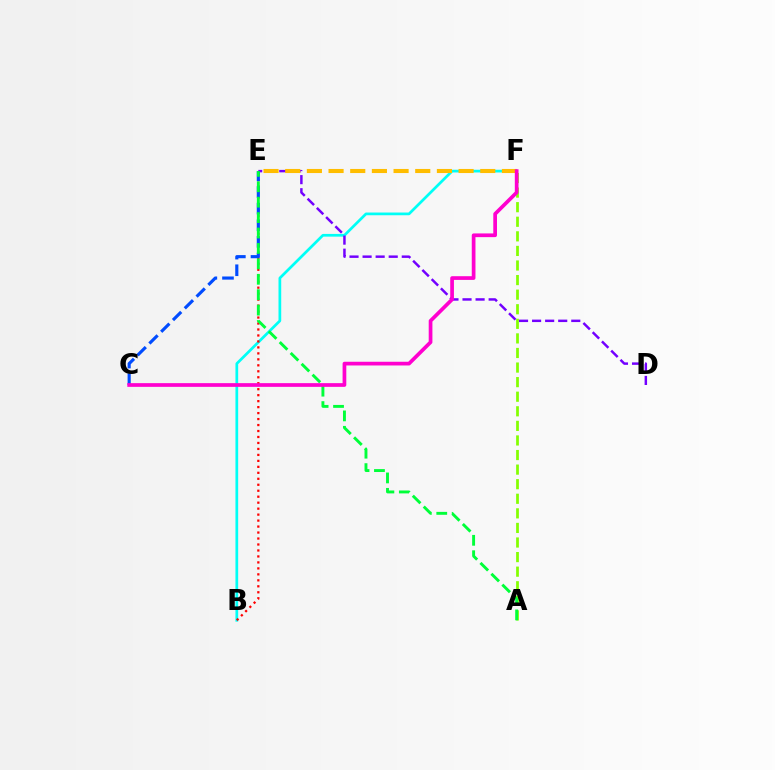{('B', 'F'): [{'color': '#00fff6', 'line_style': 'solid', 'thickness': 1.96}], ('B', 'E'): [{'color': '#ff0000', 'line_style': 'dotted', 'thickness': 1.62}], ('A', 'F'): [{'color': '#84ff00', 'line_style': 'dashed', 'thickness': 1.98}], ('D', 'E'): [{'color': '#7200ff', 'line_style': 'dashed', 'thickness': 1.77}], ('C', 'E'): [{'color': '#004bff', 'line_style': 'dashed', 'thickness': 2.26}], ('A', 'E'): [{'color': '#00ff39', 'line_style': 'dashed', 'thickness': 2.09}], ('E', 'F'): [{'color': '#ffbd00', 'line_style': 'dashed', 'thickness': 2.94}], ('C', 'F'): [{'color': '#ff00cf', 'line_style': 'solid', 'thickness': 2.67}]}